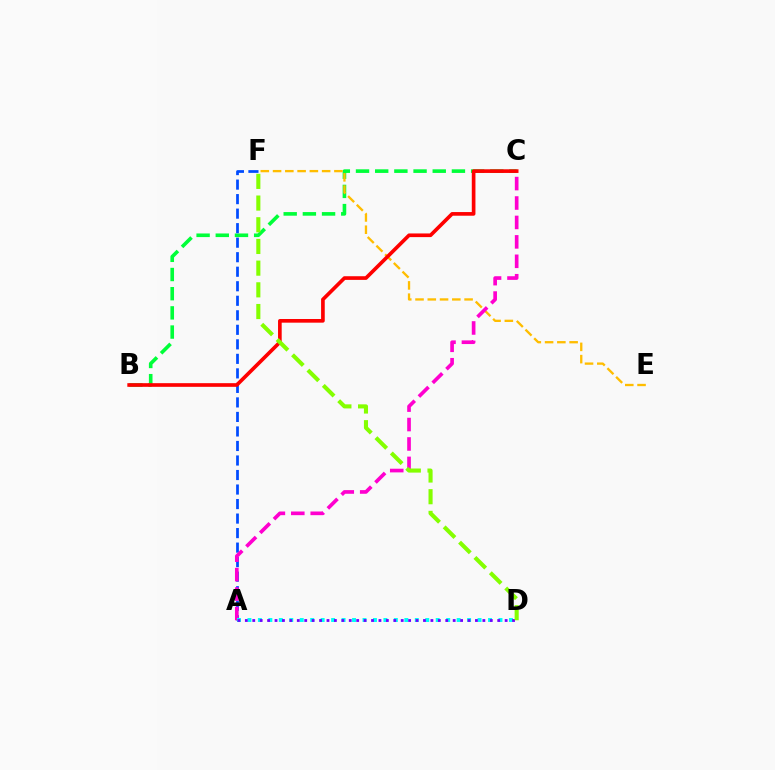{('B', 'C'): [{'color': '#00ff39', 'line_style': 'dashed', 'thickness': 2.61}, {'color': '#ff0000', 'line_style': 'solid', 'thickness': 2.63}], ('A', 'F'): [{'color': '#004bff', 'line_style': 'dashed', 'thickness': 1.97}], ('E', 'F'): [{'color': '#ffbd00', 'line_style': 'dashed', 'thickness': 1.67}], ('A', 'C'): [{'color': '#ff00cf', 'line_style': 'dashed', 'thickness': 2.64}], ('A', 'D'): [{'color': '#00fff6', 'line_style': 'dotted', 'thickness': 2.84}, {'color': '#7200ff', 'line_style': 'dotted', 'thickness': 2.02}], ('D', 'F'): [{'color': '#84ff00', 'line_style': 'dashed', 'thickness': 2.95}]}